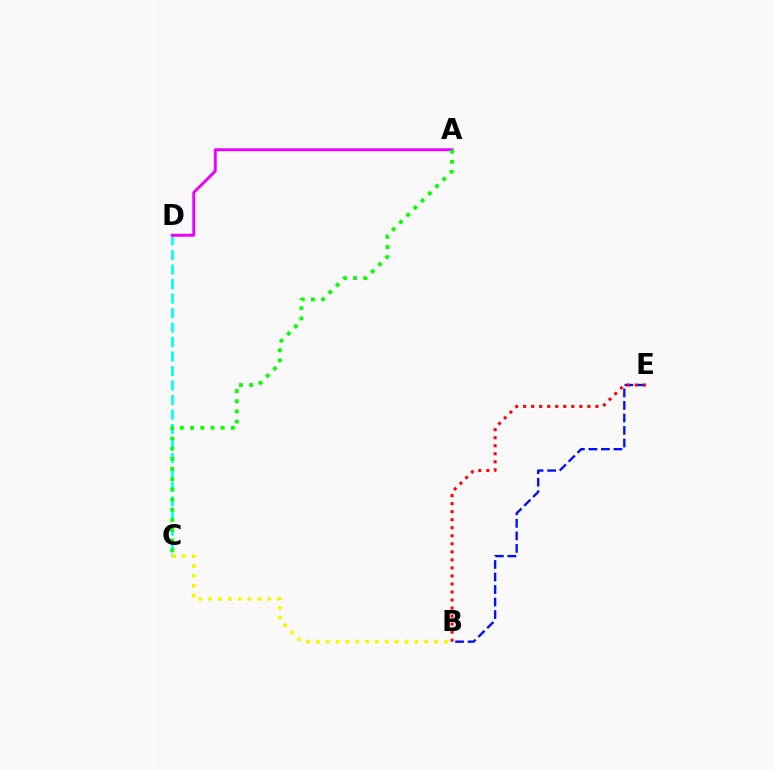{('C', 'D'): [{'color': '#00fff6', 'line_style': 'dashed', 'thickness': 1.97}], ('B', 'C'): [{'color': '#fcf500', 'line_style': 'dotted', 'thickness': 2.68}], ('A', 'D'): [{'color': '#ee00ff', 'line_style': 'solid', 'thickness': 2.1}], ('A', 'C'): [{'color': '#08ff00', 'line_style': 'dotted', 'thickness': 2.77}], ('B', 'E'): [{'color': '#0010ff', 'line_style': 'dashed', 'thickness': 1.7}, {'color': '#ff0000', 'line_style': 'dotted', 'thickness': 2.18}]}